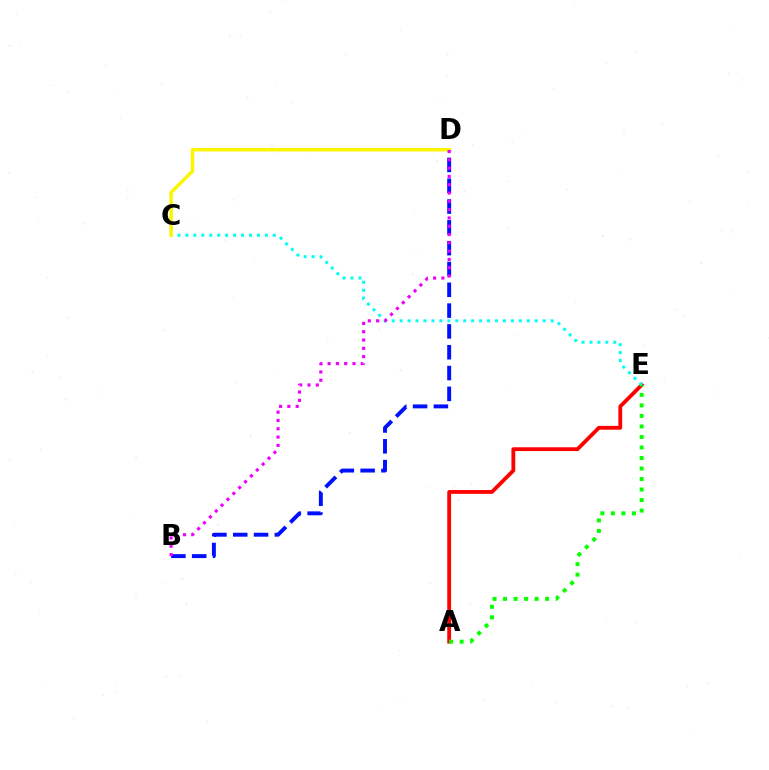{('A', 'E'): [{'color': '#ff0000', 'line_style': 'solid', 'thickness': 2.74}, {'color': '#08ff00', 'line_style': 'dotted', 'thickness': 2.86}], ('C', 'E'): [{'color': '#00fff6', 'line_style': 'dotted', 'thickness': 2.16}], ('B', 'D'): [{'color': '#0010ff', 'line_style': 'dashed', 'thickness': 2.83}, {'color': '#ee00ff', 'line_style': 'dotted', 'thickness': 2.26}], ('C', 'D'): [{'color': '#fcf500', 'line_style': 'solid', 'thickness': 2.51}]}